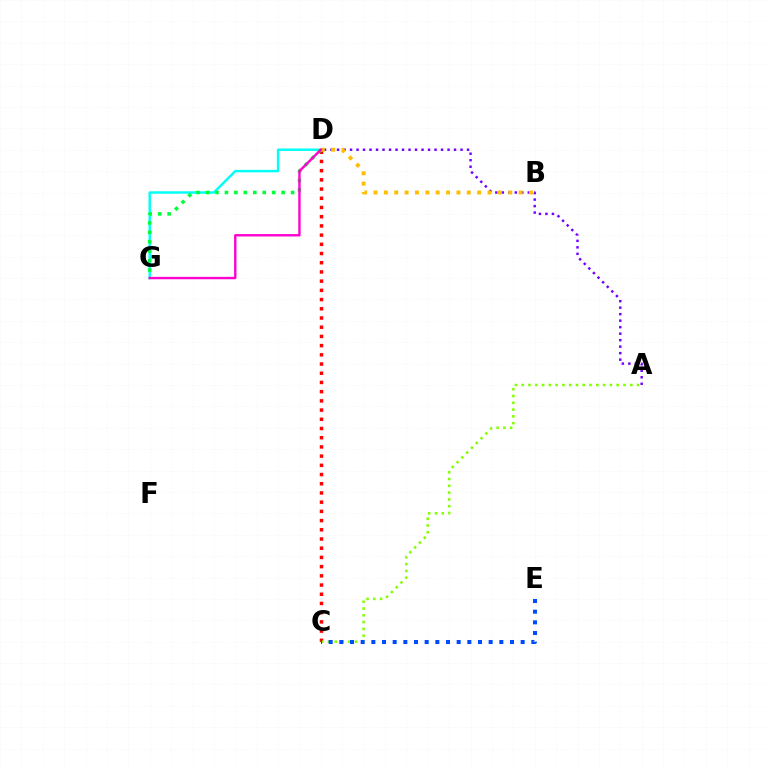{('C', 'D'): [{'color': '#ff0000', 'line_style': 'dotted', 'thickness': 2.5}], ('A', 'C'): [{'color': '#84ff00', 'line_style': 'dotted', 'thickness': 1.84}], ('A', 'D'): [{'color': '#7200ff', 'line_style': 'dotted', 'thickness': 1.77}], ('D', 'G'): [{'color': '#00fff6', 'line_style': 'solid', 'thickness': 1.76}, {'color': '#00ff39', 'line_style': 'dotted', 'thickness': 2.57}, {'color': '#ff00cf', 'line_style': 'solid', 'thickness': 1.71}], ('B', 'D'): [{'color': '#ffbd00', 'line_style': 'dotted', 'thickness': 2.82}], ('C', 'E'): [{'color': '#004bff', 'line_style': 'dotted', 'thickness': 2.9}]}